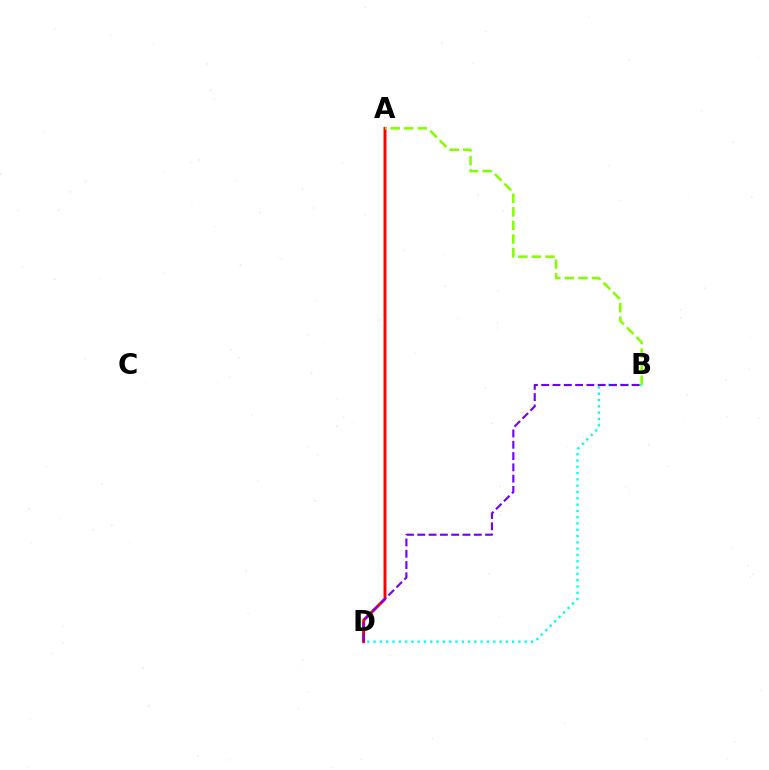{('B', 'D'): [{'color': '#00fff6', 'line_style': 'dotted', 'thickness': 1.71}, {'color': '#7200ff', 'line_style': 'dashed', 'thickness': 1.54}], ('A', 'D'): [{'color': '#ff0000', 'line_style': 'solid', 'thickness': 2.12}], ('A', 'B'): [{'color': '#84ff00', 'line_style': 'dashed', 'thickness': 1.85}]}